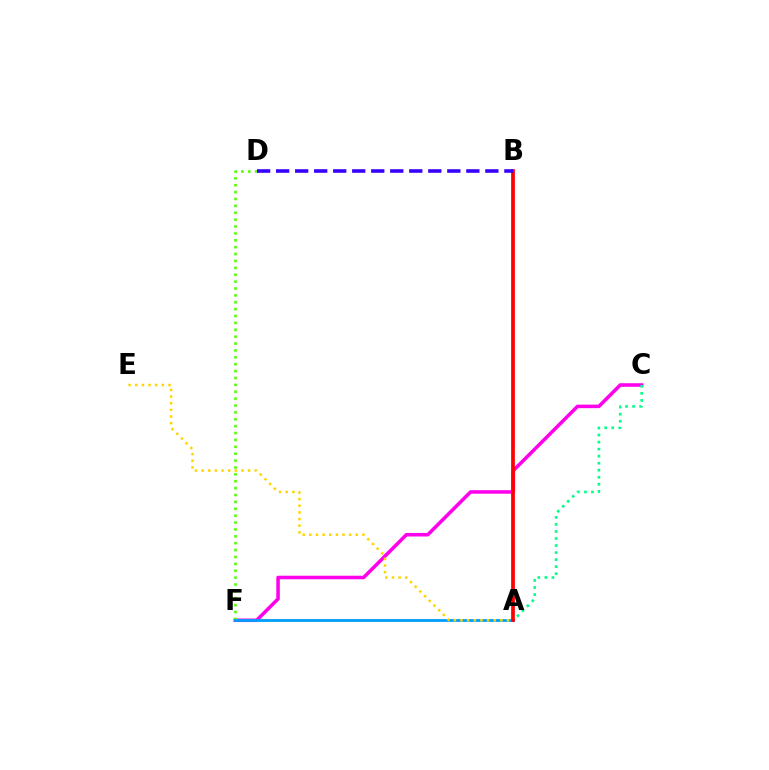{('C', 'F'): [{'color': '#ff00ed', 'line_style': 'solid', 'thickness': 2.55}], ('D', 'F'): [{'color': '#4fff00', 'line_style': 'dotted', 'thickness': 1.87}], ('A', 'F'): [{'color': '#009eff', 'line_style': 'solid', 'thickness': 2.01}], ('A', 'C'): [{'color': '#00ff86', 'line_style': 'dotted', 'thickness': 1.91}], ('A', 'E'): [{'color': '#ffd500', 'line_style': 'dotted', 'thickness': 1.8}], ('A', 'B'): [{'color': '#ff0000', 'line_style': 'solid', 'thickness': 2.68}], ('B', 'D'): [{'color': '#3700ff', 'line_style': 'dashed', 'thickness': 2.58}]}